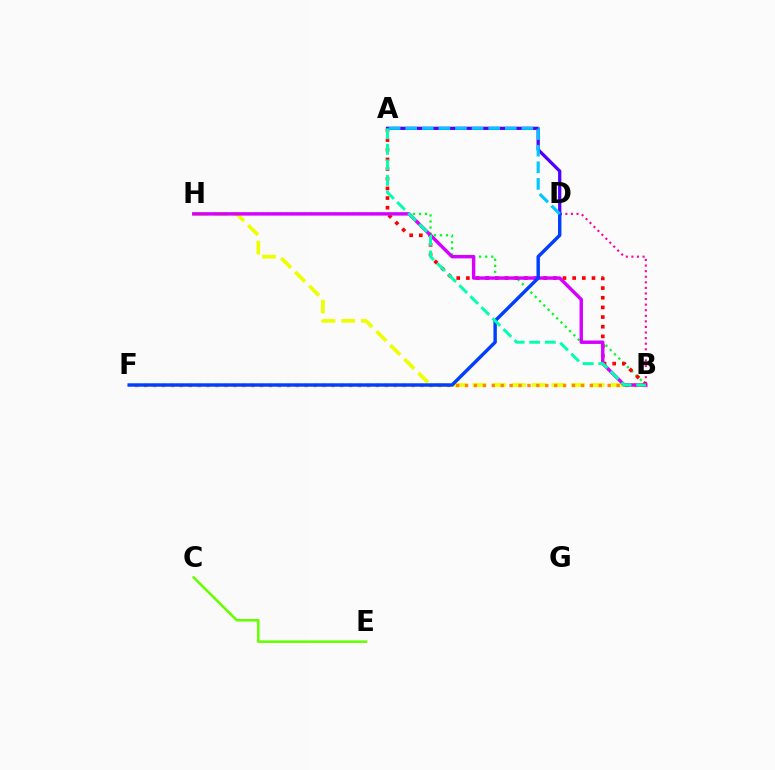{('B', 'H'): [{'color': '#eeff00', 'line_style': 'dashed', 'thickness': 2.68}, {'color': '#00ff27', 'line_style': 'dotted', 'thickness': 1.64}, {'color': '#d600ff', 'line_style': 'solid', 'thickness': 2.47}], ('B', 'F'): [{'color': '#ff8800', 'line_style': 'dotted', 'thickness': 2.42}], ('B', 'D'): [{'color': '#ff00a0', 'line_style': 'dotted', 'thickness': 1.52}], ('A', 'B'): [{'color': '#ff0000', 'line_style': 'dotted', 'thickness': 2.62}, {'color': '#00ffaf', 'line_style': 'dashed', 'thickness': 2.12}], ('A', 'D'): [{'color': '#4f00ff', 'line_style': 'solid', 'thickness': 2.34}, {'color': '#00c7ff', 'line_style': 'dashed', 'thickness': 2.25}], ('D', 'F'): [{'color': '#003fff', 'line_style': 'solid', 'thickness': 2.46}], ('C', 'E'): [{'color': '#66ff00', 'line_style': 'solid', 'thickness': 1.85}]}